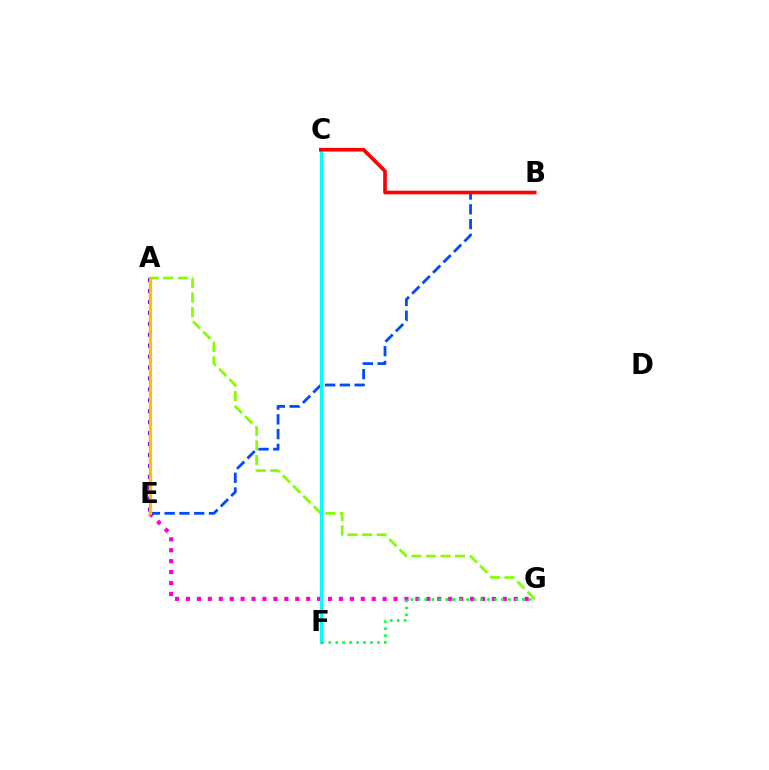{('A', 'G'): [{'color': '#84ff00', 'line_style': 'dashed', 'thickness': 1.98}], ('E', 'G'): [{'color': '#ff00cf', 'line_style': 'dotted', 'thickness': 2.97}], ('A', 'E'): [{'color': '#7200ff', 'line_style': 'dotted', 'thickness': 2.97}, {'color': '#ffbd00', 'line_style': 'solid', 'thickness': 2.27}], ('B', 'E'): [{'color': '#004bff', 'line_style': 'dashed', 'thickness': 2.01}], ('C', 'F'): [{'color': '#00fff6', 'line_style': 'solid', 'thickness': 2.29}], ('F', 'G'): [{'color': '#00ff39', 'line_style': 'dotted', 'thickness': 1.89}], ('B', 'C'): [{'color': '#ff0000', 'line_style': 'solid', 'thickness': 2.63}]}